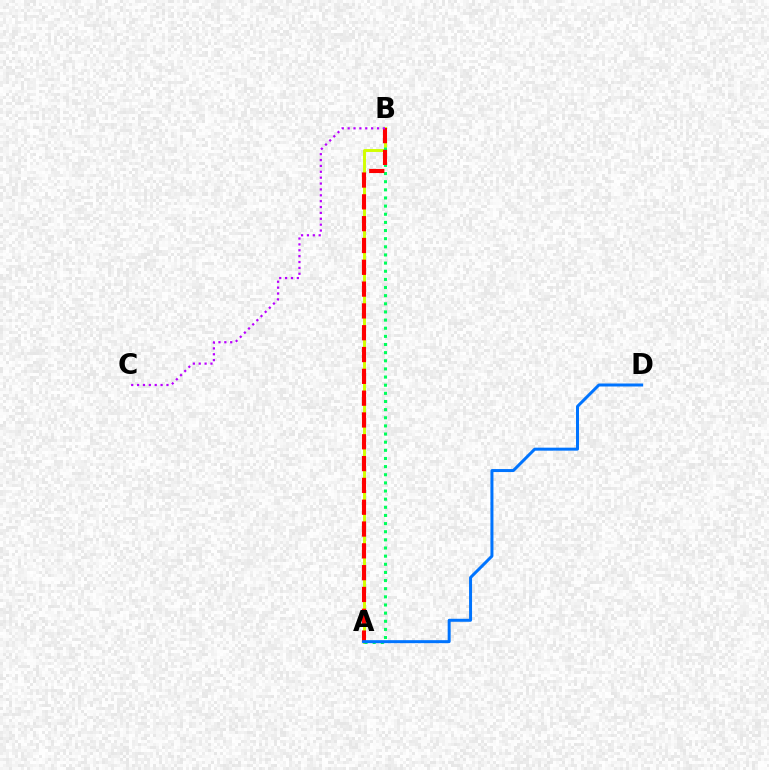{('A', 'B'): [{'color': '#d1ff00', 'line_style': 'solid', 'thickness': 2.11}, {'color': '#00ff5c', 'line_style': 'dotted', 'thickness': 2.21}, {'color': '#ff0000', 'line_style': 'dashed', 'thickness': 2.96}], ('A', 'D'): [{'color': '#0074ff', 'line_style': 'solid', 'thickness': 2.16}], ('B', 'C'): [{'color': '#b900ff', 'line_style': 'dotted', 'thickness': 1.6}]}